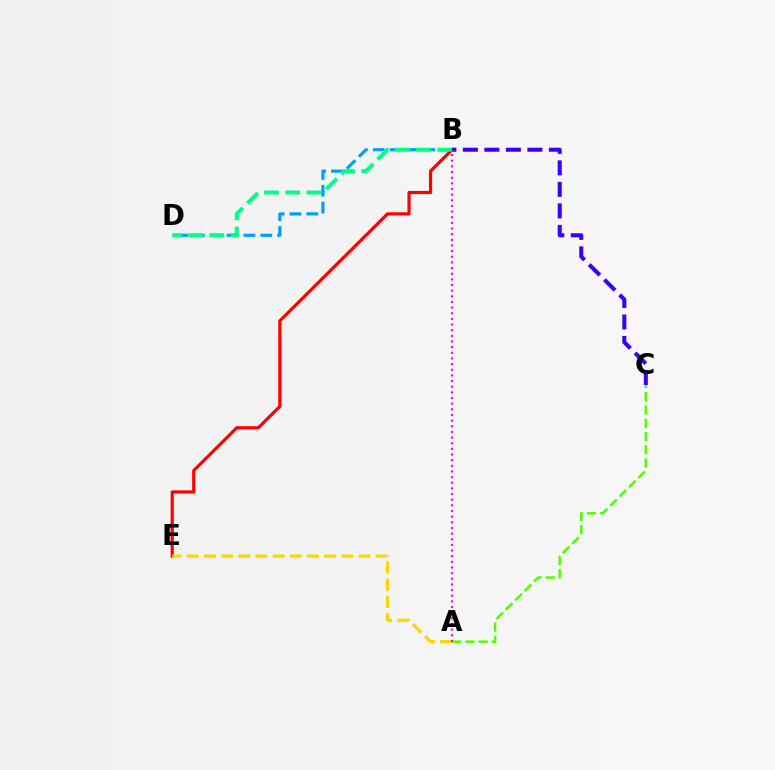{('B', 'D'): [{'color': '#009eff', 'line_style': 'dashed', 'thickness': 2.29}, {'color': '#00ff86', 'line_style': 'dashed', 'thickness': 2.88}], ('B', 'E'): [{'color': '#ff0000', 'line_style': 'solid', 'thickness': 2.3}], ('A', 'E'): [{'color': '#ffd500', 'line_style': 'dashed', 'thickness': 2.33}], ('A', 'C'): [{'color': '#4fff00', 'line_style': 'dashed', 'thickness': 1.8}], ('B', 'C'): [{'color': '#3700ff', 'line_style': 'dashed', 'thickness': 2.92}], ('A', 'B'): [{'color': '#ff00ed', 'line_style': 'dotted', 'thickness': 1.53}]}